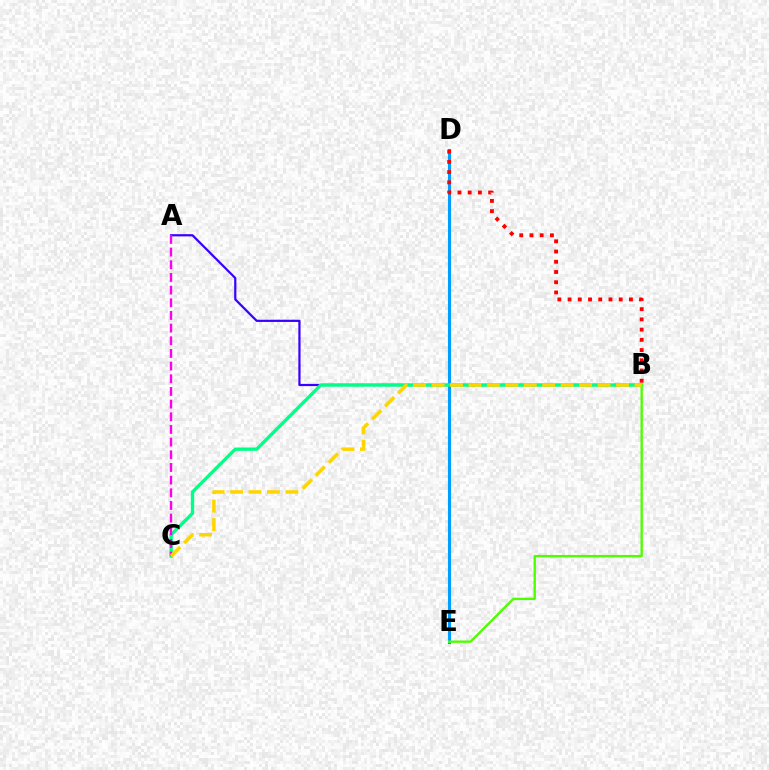{('A', 'B'): [{'color': '#3700ff', 'line_style': 'solid', 'thickness': 1.59}], ('D', 'E'): [{'color': '#009eff', 'line_style': 'solid', 'thickness': 2.23}], ('B', 'D'): [{'color': '#ff0000', 'line_style': 'dotted', 'thickness': 2.78}], ('B', 'C'): [{'color': '#00ff86', 'line_style': 'solid', 'thickness': 2.4}, {'color': '#ffd500', 'line_style': 'dashed', 'thickness': 2.51}], ('A', 'C'): [{'color': '#ff00ed', 'line_style': 'dashed', 'thickness': 1.72}], ('B', 'E'): [{'color': '#4fff00', 'line_style': 'solid', 'thickness': 1.7}]}